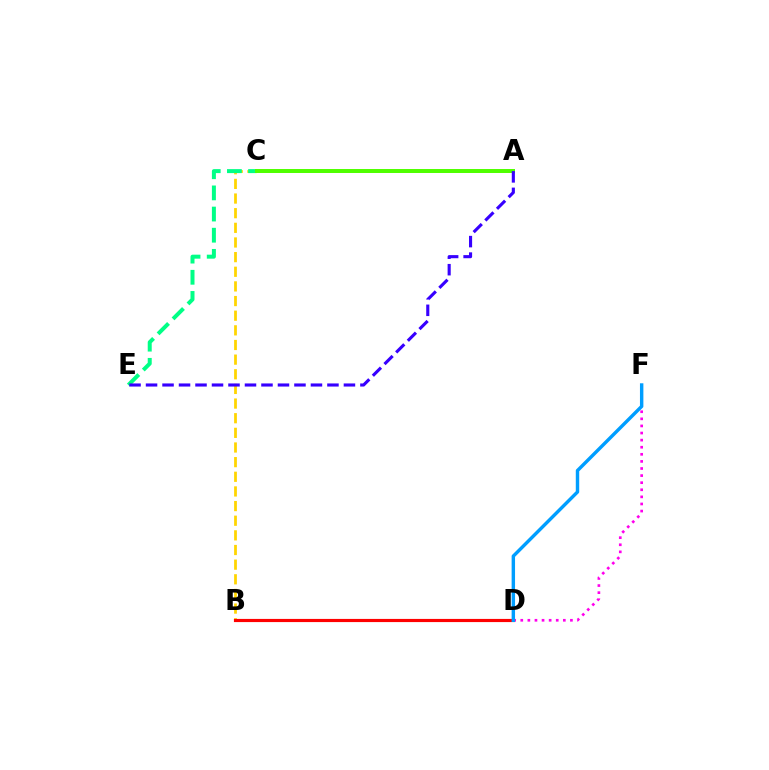{('D', 'F'): [{'color': '#ff00ed', 'line_style': 'dotted', 'thickness': 1.93}, {'color': '#009eff', 'line_style': 'solid', 'thickness': 2.46}], ('B', 'C'): [{'color': '#ffd500', 'line_style': 'dashed', 'thickness': 1.99}], ('C', 'E'): [{'color': '#00ff86', 'line_style': 'dashed', 'thickness': 2.87}], ('B', 'D'): [{'color': '#ff0000', 'line_style': 'solid', 'thickness': 2.28}], ('A', 'C'): [{'color': '#4fff00', 'line_style': 'solid', 'thickness': 2.86}], ('A', 'E'): [{'color': '#3700ff', 'line_style': 'dashed', 'thickness': 2.24}]}